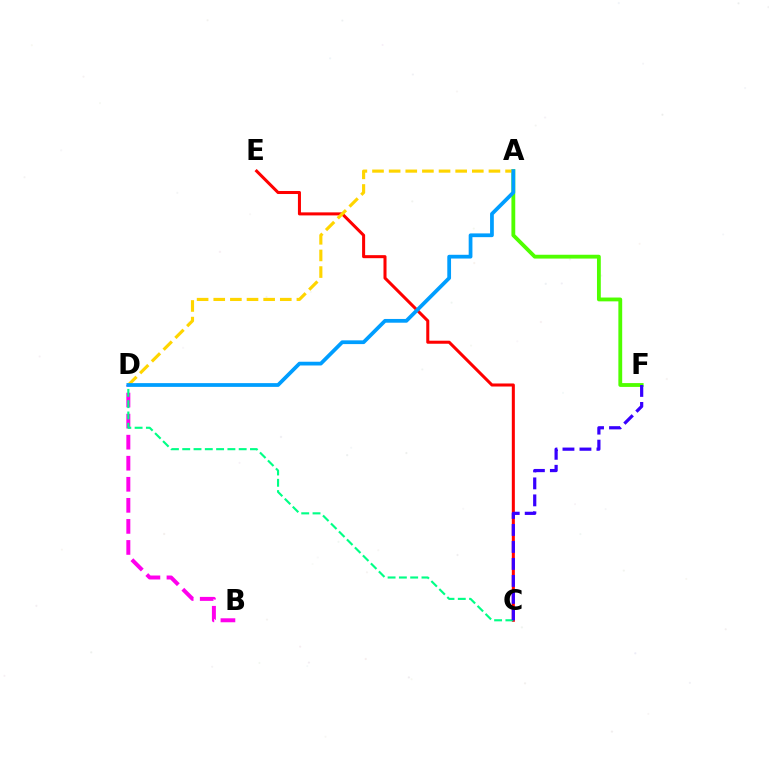{('C', 'E'): [{'color': '#ff0000', 'line_style': 'solid', 'thickness': 2.19}], ('B', 'D'): [{'color': '#ff00ed', 'line_style': 'dashed', 'thickness': 2.86}], ('C', 'D'): [{'color': '#00ff86', 'line_style': 'dashed', 'thickness': 1.53}], ('A', 'F'): [{'color': '#4fff00', 'line_style': 'solid', 'thickness': 2.75}], ('A', 'D'): [{'color': '#ffd500', 'line_style': 'dashed', 'thickness': 2.26}, {'color': '#009eff', 'line_style': 'solid', 'thickness': 2.7}], ('C', 'F'): [{'color': '#3700ff', 'line_style': 'dashed', 'thickness': 2.31}]}